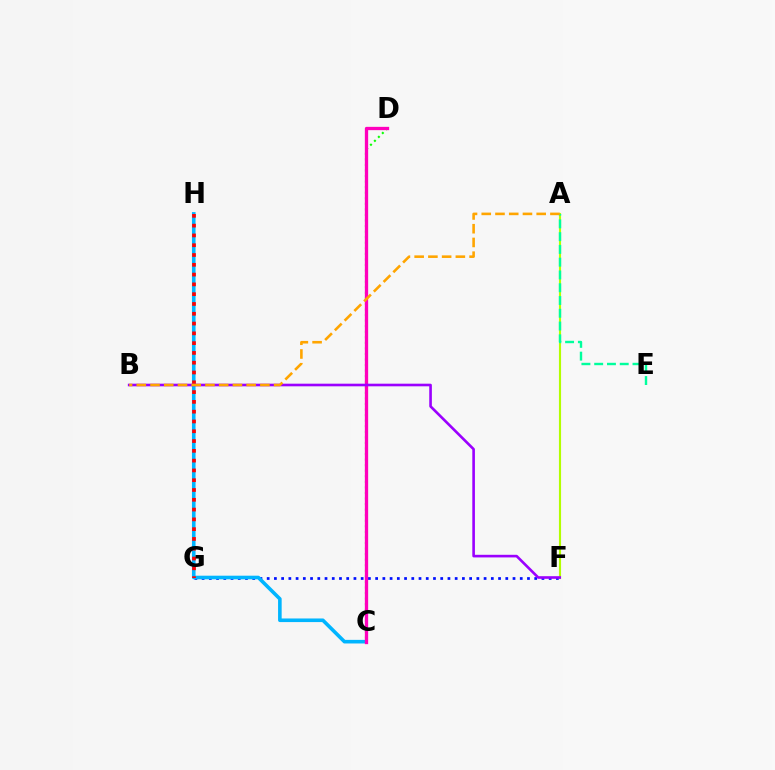{('C', 'D'): [{'color': '#08ff00', 'line_style': 'dotted', 'thickness': 1.51}, {'color': '#ff00bd', 'line_style': 'solid', 'thickness': 2.38}], ('F', 'G'): [{'color': '#0010ff', 'line_style': 'dotted', 'thickness': 1.96}], ('A', 'F'): [{'color': '#b3ff00', 'line_style': 'solid', 'thickness': 1.53}], ('C', 'H'): [{'color': '#00b5ff', 'line_style': 'solid', 'thickness': 2.59}], ('G', 'H'): [{'color': '#ff0000', 'line_style': 'dotted', 'thickness': 2.66}], ('A', 'E'): [{'color': '#00ff9d', 'line_style': 'dashed', 'thickness': 1.74}], ('B', 'F'): [{'color': '#9b00ff', 'line_style': 'solid', 'thickness': 1.89}], ('A', 'B'): [{'color': '#ffa500', 'line_style': 'dashed', 'thickness': 1.87}]}